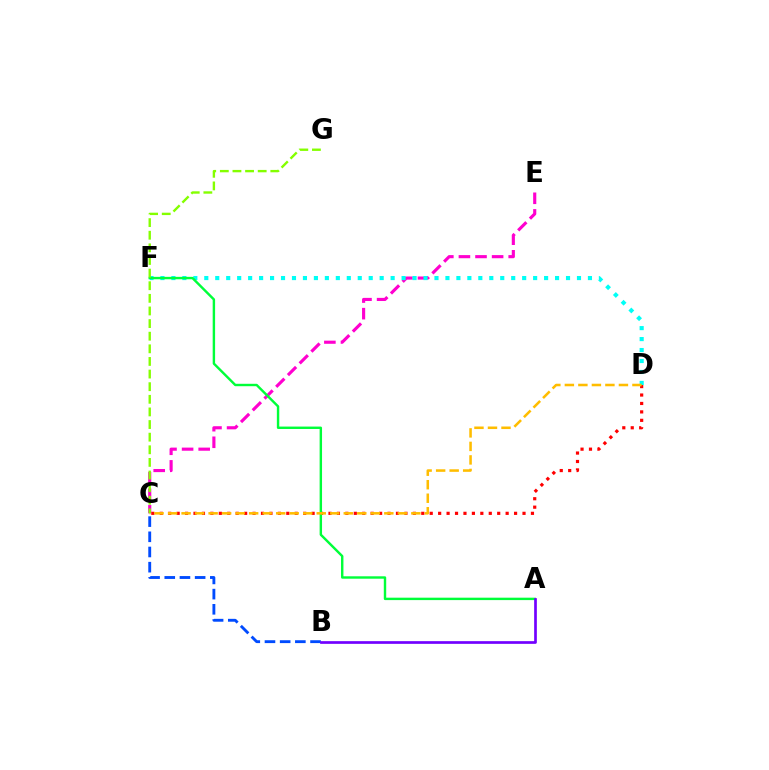{('B', 'C'): [{'color': '#004bff', 'line_style': 'dashed', 'thickness': 2.06}], ('C', 'E'): [{'color': '#ff00cf', 'line_style': 'dashed', 'thickness': 2.25}], ('D', 'F'): [{'color': '#00fff6', 'line_style': 'dotted', 'thickness': 2.98}], ('C', 'D'): [{'color': '#ff0000', 'line_style': 'dotted', 'thickness': 2.29}, {'color': '#ffbd00', 'line_style': 'dashed', 'thickness': 1.84}], ('A', 'F'): [{'color': '#00ff39', 'line_style': 'solid', 'thickness': 1.74}], ('A', 'B'): [{'color': '#7200ff', 'line_style': 'solid', 'thickness': 1.94}], ('C', 'G'): [{'color': '#84ff00', 'line_style': 'dashed', 'thickness': 1.71}]}